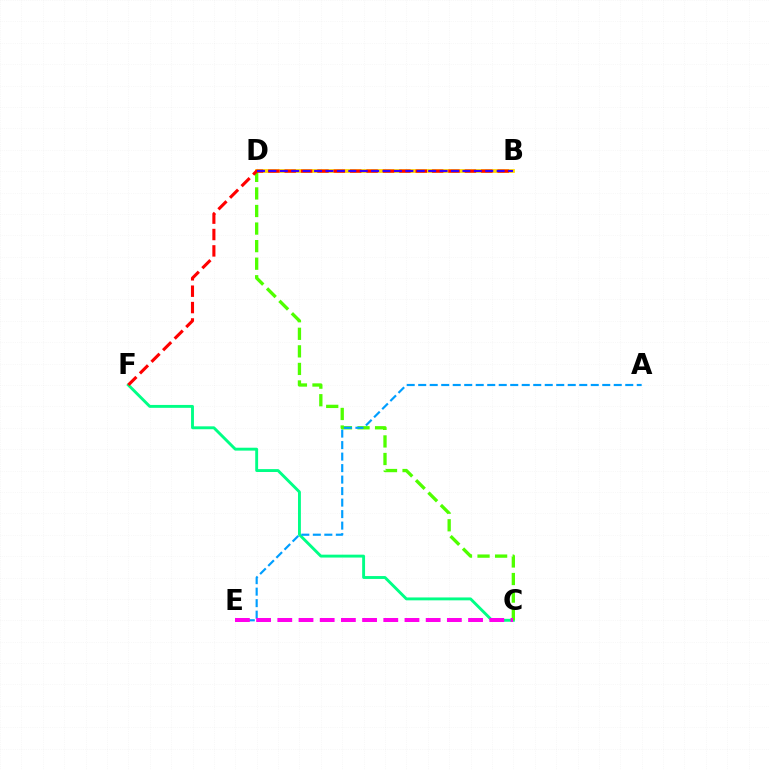{('B', 'D'): [{'color': '#ffd500', 'line_style': 'solid', 'thickness': 2.71}, {'color': '#3700ff', 'line_style': 'dashed', 'thickness': 1.55}], ('C', 'F'): [{'color': '#00ff86', 'line_style': 'solid', 'thickness': 2.08}], ('C', 'D'): [{'color': '#4fff00', 'line_style': 'dashed', 'thickness': 2.39}], ('B', 'F'): [{'color': '#ff0000', 'line_style': 'dashed', 'thickness': 2.23}], ('A', 'E'): [{'color': '#009eff', 'line_style': 'dashed', 'thickness': 1.56}], ('C', 'E'): [{'color': '#ff00ed', 'line_style': 'dashed', 'thickness': 2.88}]}